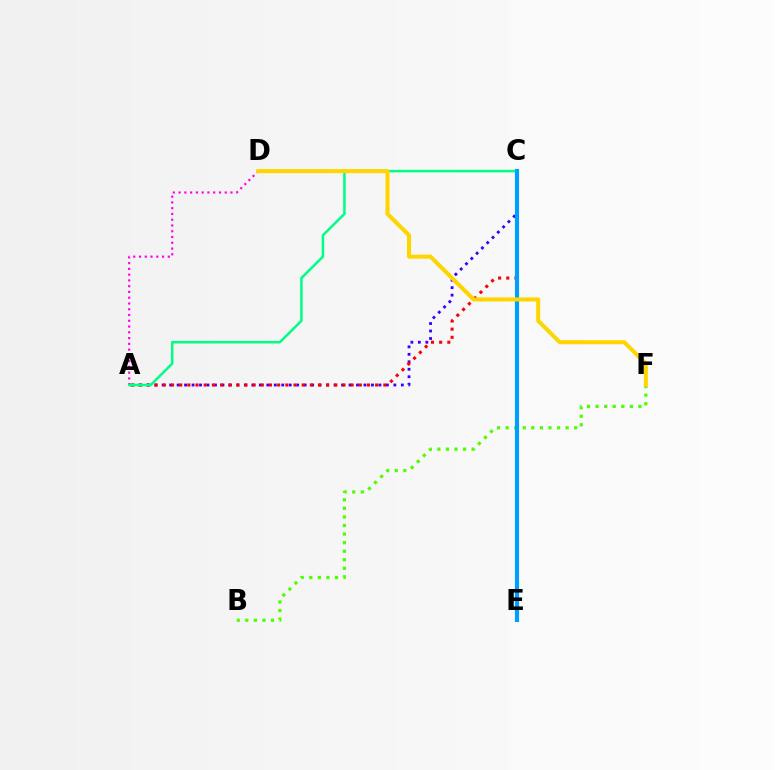{('B', 'F'): [{'color': '#4fff00', 'line_style': 'dotted', 'thickness': 2.33}], ('A', 'C'): [{'color': '#3700ff', 'line_style': 'dotted', 'thickness': 2.03}, {'color': '#ff0000', 'line_style': 'dotted', 'thickness': 2.22}, {'color': '#00ff86', 'line_style': 'solid', 'thickness': 1.82}], ('A', 'D'): [{'color': '#ff00ed', 'line_style': 'dotted', 'thickness': 1.57}], ('C', 'E'): [{'color': '#009eff', 'line_style': 'solid', 'thickness': 2.98}], ('D', 'F'): [{'color': '#ffd500', 'line_style': 'solid', 'thickness': 2.92}]}